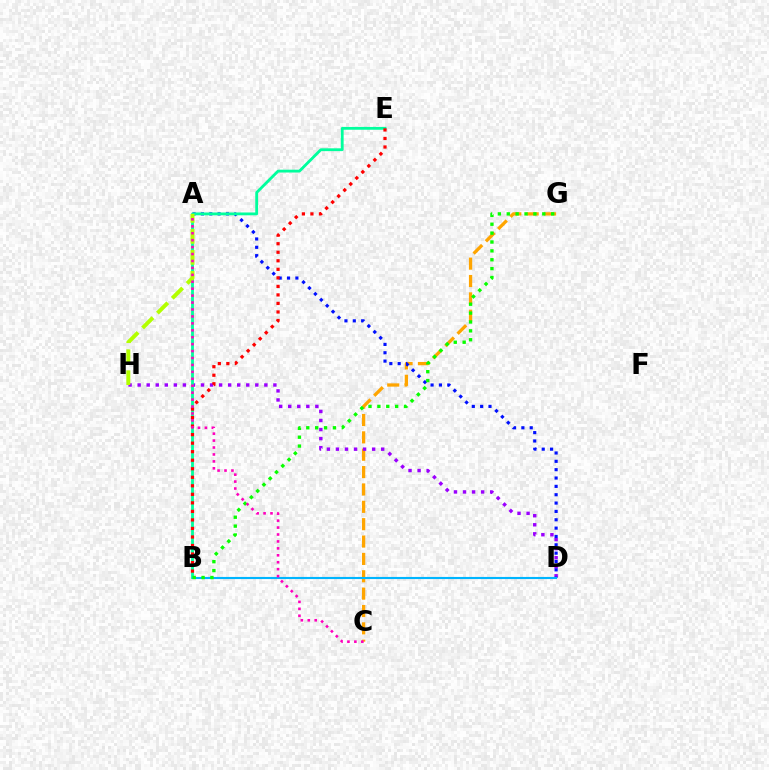{('C', 'G'): [{'color': '#ffa500', 'line_style': 'dashed', 'thickness': 2.36}], ('D', 'H'): [{'color': '#9b00ff', 'line_style': 'dotted', 'thickness': 2.46}], ('A', 'D'): [{'color': '#0010ff', 'line_style': 'dotted', 'thickness': 2.27}], ('B', 'E'): [{'color': '#00ff9d', 'line_style': 'solid', 'thickness': 2.03}, {'color': '#ff0000', 'line_style': 'dotted', 'thickness': 2.32}], ('B', 'D'): [{'color': '#00b5ff', 'line_style': 'solid', 'thickness': 1.53}], ('B', 'G'): [{'color': '#08ff00', 'line_style': 'dotted', 'thickness': 2.41}], ('A', 'H'): [{'color': '#b3ff00', 'line_style': 'dashed', 'thickness': 2.85}], ('A', 'C'): [{'color': '#ff00bd', 'line_style': 'dotted', 'thickness': 1.88}]}